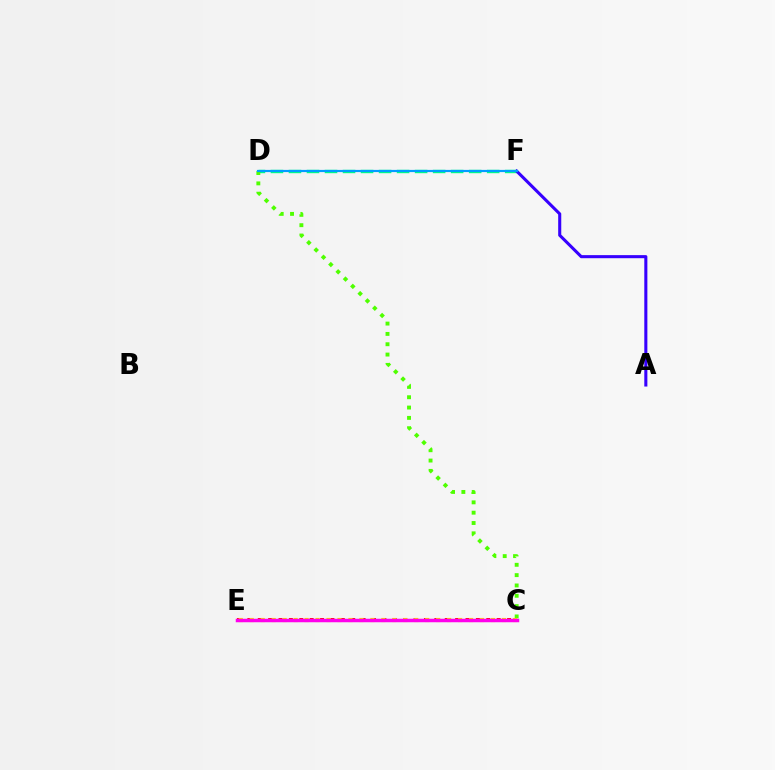{('C', 'E'): [{'color': '#ff0000', 'line_style': 'dotted', 'thickness': 2.82}, {'color': '#ffd500', 'line_style': 'dotted', 'thickness': 2.98}, {'color': '#ff00ed', 'line_style': 'solid', 'thickness': 2.51}], ('D', 'F'): [{'color': '#00ff86', 'line_style': 'dashed', 'thickness': 2.45}, {'color': '#009eff', 'line_style': 'solid', 'thickness': 1.58}], ('C', 'D'): [{'color': '#4fff00', 'line_style': 'dotted', 'thickness': 2.81}], ('A', 'F'): [{'color': '#3700ff', 'line_style': 'solid', 'thickness': 2.21}]}